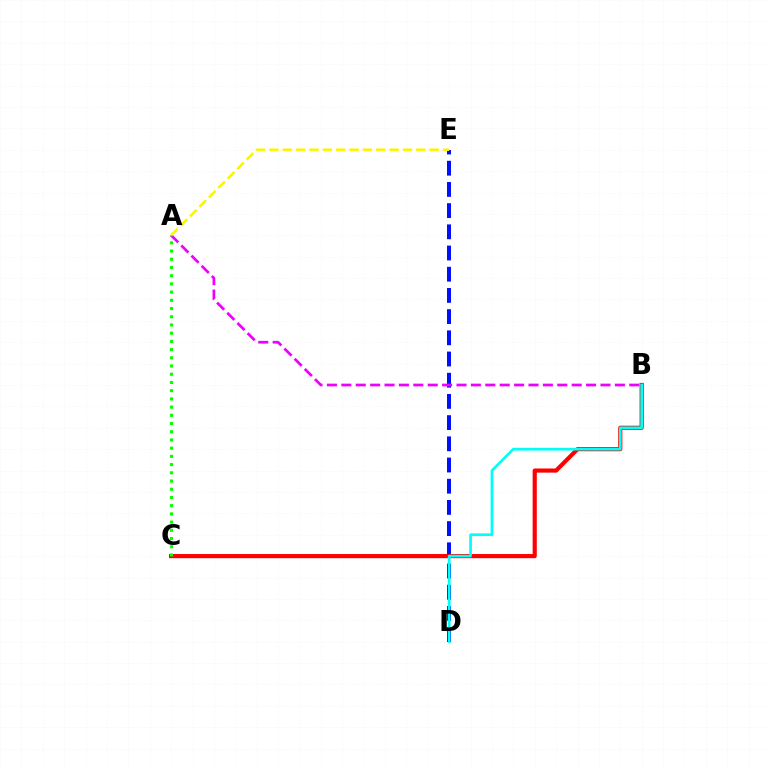{('D', 'E'): [{'color': '#0010ff', 'line_style': 'dashed', 'thickness': 2.88}], ('B', 'C'): [{'color': '#ff0000', 'line_style': 'solid', 'thickness': 2.99}], ('A', 'B'): [{'color': '#ee00ff', 'line_style': 'dashed', 'thickness': 1.96}], ('B', 'D'): [{'color': '#00fff6', 'line_style': 'solid', 'thickness': 1.95}], ('A', 'C'): [{'color': '#08ff00', 'line_style': 'dotted', 'thickness': 2.23}], ('A', 'E'): [{'color': '#fcf500', 'line_style': 'dashed', 'thickness': 1.81}]}